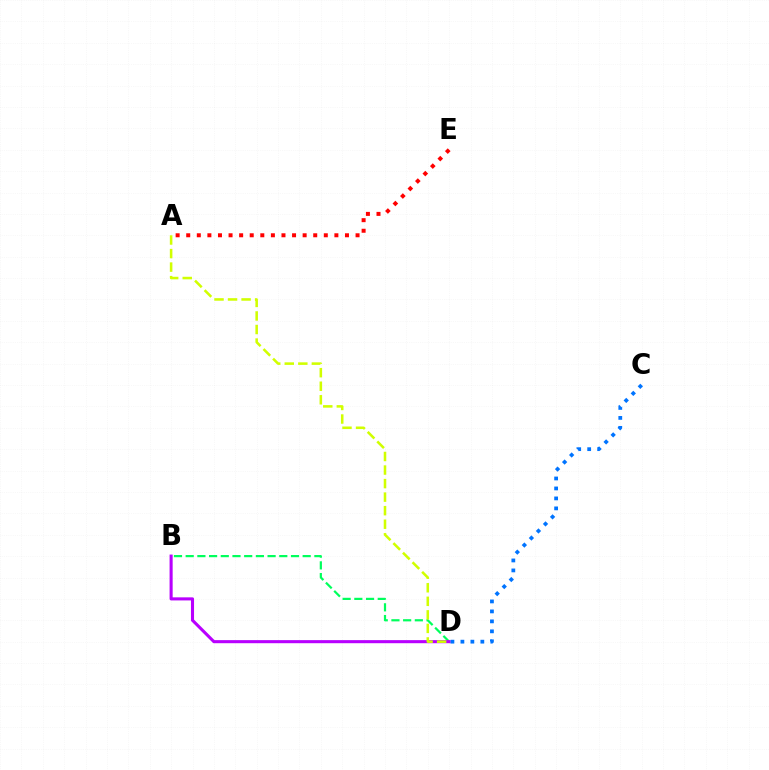{('A', 'E'): [{'color': '#ff0000', 'line_style': 'dotted', 'thickness': 2.88}], ('B', 'D'): [{'color': '#00ff5c', 'line_style': 'dashed', 'thickness': 1.59}, {'color': '#b900ff', 'line_style': 'solid', 'thickness': 2.22}], ('A', 'D'): [{'color': '#d1ff00', 'line_style': 'dashed', 'thickness': 1.84}], ('C', 'D'): [{'color': '#0074ff', 'line_style': 'dotted', 'thickness': 2.71}]}